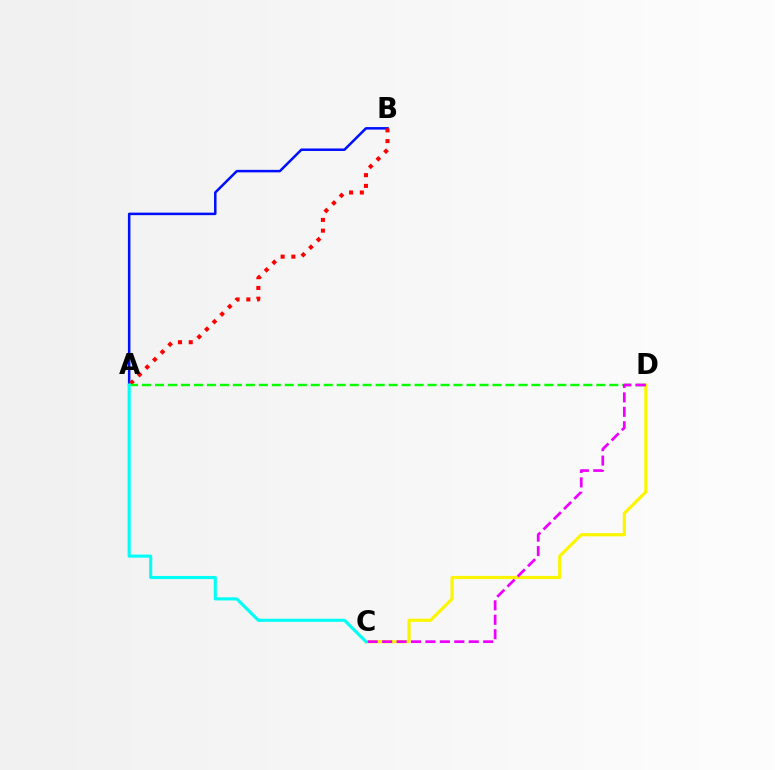{('A', 'B'): [{'color': '#0010ff', 'line_style': 'solid', 'thickness': 1.81}, {'color': '#ff0000', 'line_style': 'dotted', 'thickness': 2.92}], ('C', 'D'): [{'color': '#fcf500', 'line_style': 'solid', 'thickness': 2.28}, {'color': '#ee00ff', 'line_style': 'dashed', 'thickness': 1.96}], ('A', 'D'): [{'color': '#08ff00', 'line_style': 'dashed', 'thickness': 1.76}], ('A', 'C'): [{'color': '#00fff6', 'line_style': 'solid', 'thickness': 2.23}]}